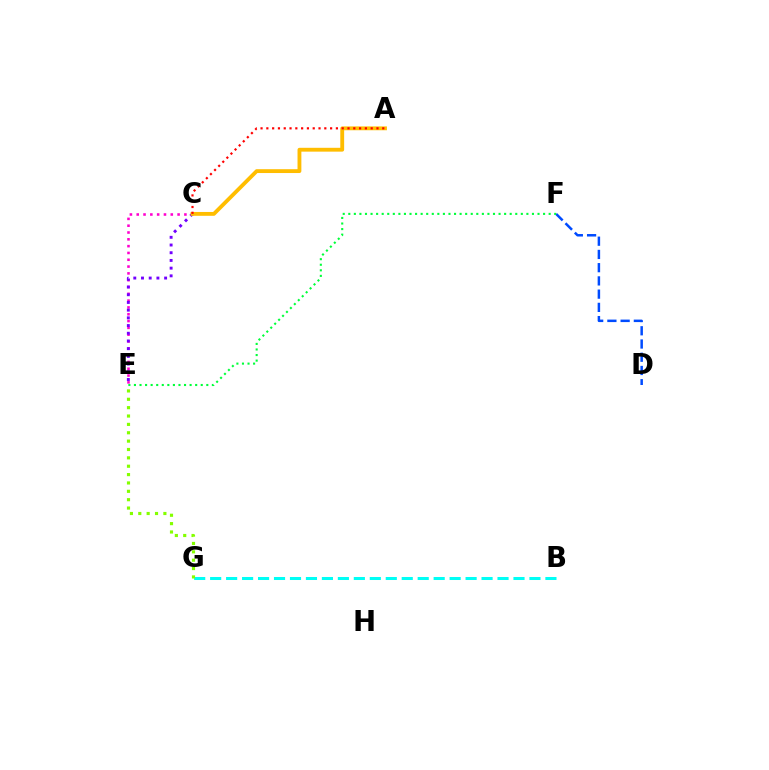{('B', 'G'): [{'color': '#00fff6', 'line_style': 'dashed', 'thickness': 2.17}], ('D', 'F'): [{'color': '#004bff', 'line_style': 'dashed', 'thickness': 1.8}], ('C', 'E'): [{'color': '#ff00cf', 'line_style': 'dotted', 'thickness': 1.85}, {'color': '#7200ff', 'line_style': 'dotted', 'thickness': 2.09}], ('E', 'G'): [{'color': '#84ff00', 'line_style': 'dotted', 'thickness': 2.27}], ('A', 'C'): [{'color': '#ffbd00', 'line_style': 'solid', 'thickness': 2.77}, {'color': '#ff0000', 'line_style': 'dotted', 'thickness': 1.57}], ('E', 'F'): [{'color': '#00ff39', 'line_style': 'dotted', 'thickness': 1.51}]}